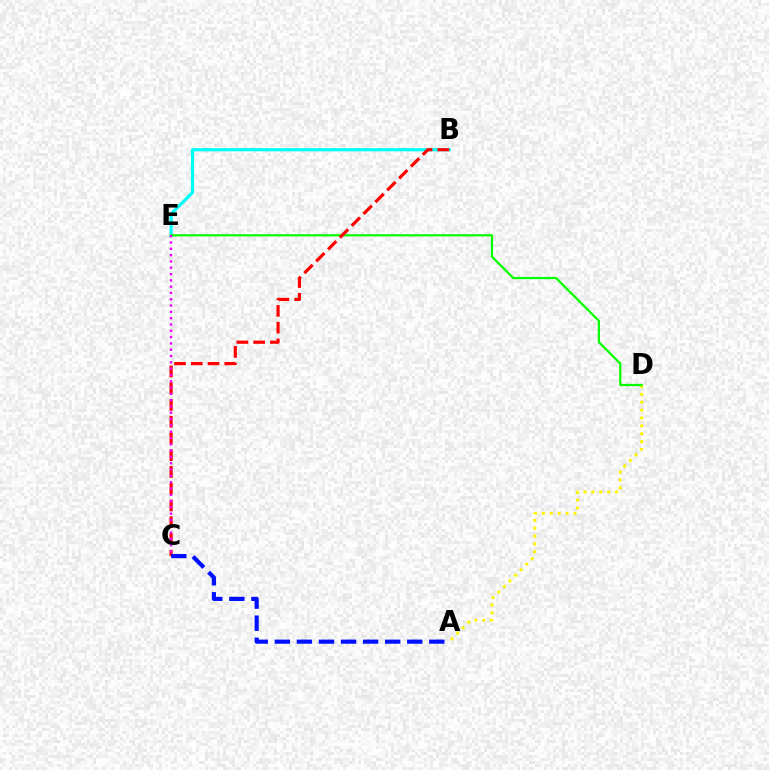{('B', 'E'): [{'color': '#00fff6', 'line_style': 'solid', 'thickness': 2.3}], ('A', 'D'): [{'color': '#fcf500', 'line_style': 'dotted', 'thickness': 2.14}], ('D', 'E'): [{'color': '#08ff00', 'line_style': 'solid', 'thickness': 1.62}], ('B', 'C'): [{'color': '#ff0000', 'line_style': 'dashed', 'thickness': 2.28}], ('C', 'E'): [{'color': '#ee00ff', 'line_style': 'dotted', 'thickness': 1.71}], ('A', 'C'): [{'color': '#0010ff', 'line_style': 'dashed', 'thickness': 3.0}]}